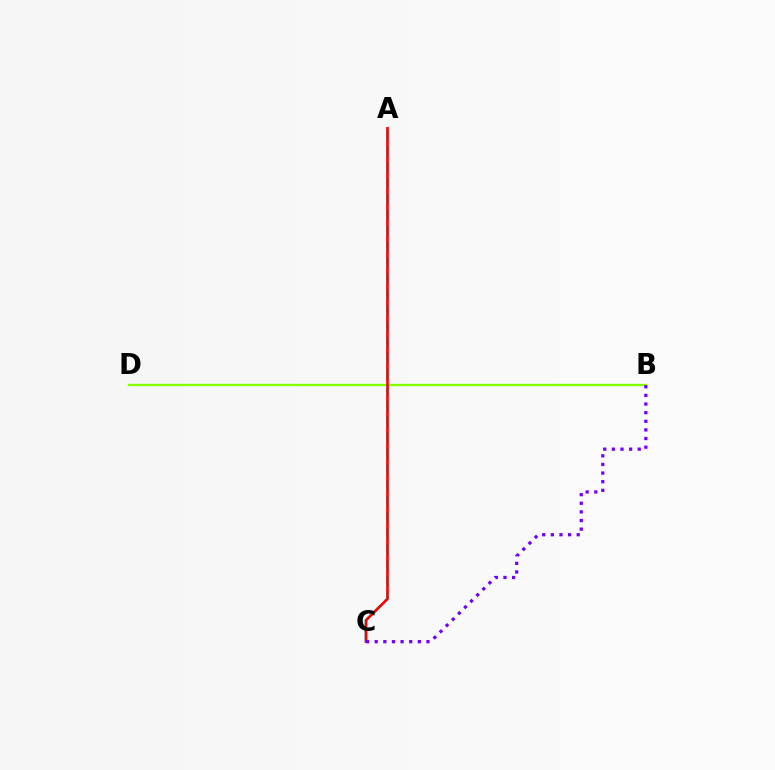{('B', 'D'): [{'color': '#84ff00', 'line_style': 'solid', 'thickness': 1.68}], ('A', 'C'): [{'color': '#00fff6', 'line_style': 'dashed', 'thickness': 2.16}, {'color': '#ff0000', 'line_style': 'solid', 'thickness': 1.87}], ('B', 'C'): [{'color': '#7200ff', 'line_style': 'dotted', 'thickness': 2.34}]}